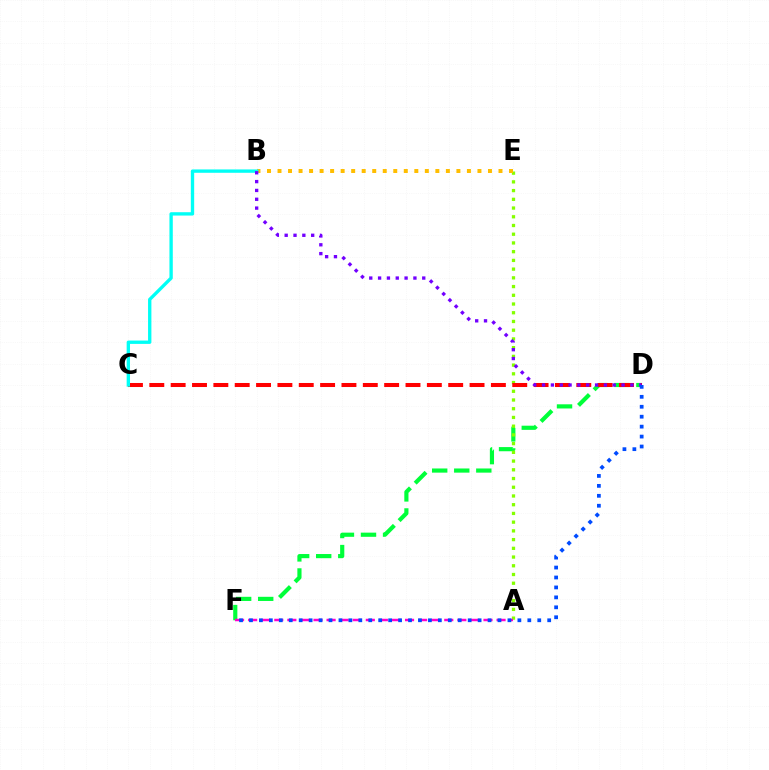{('D', 'F'): [{'color': '#00ff39', 'line_style': 'dashed', 'thickness': 3.0}, {'color': '#004bff', 'line_style': 'dotted', 'thickness': 2.7}], ('A', 'E'): [{'color': '#84ff00', 'line_style': 'dotted', 'thickness': 2.37}], ('B', 'E'): [{'color': '#ffbd00', 'line_style': 'dotted', 'thickness': 2.86}], ('C', 'D'): [{'color': '#ff0000', 'line_style': 'dashed', 'thickness': 2.9}], ('B', 'C'): [{'color': '#00fff6', 'line_style': 'solid', 'thickness': 2.41}], ('A', 'F'): [{'color': '#ff00cf', 'line_style': 'dashed', 'thickness': 1.78}], ('B', 'D'): [{'color': '#7200ff', 'line_style': 'dotted', 'thickness': 2.4}]}